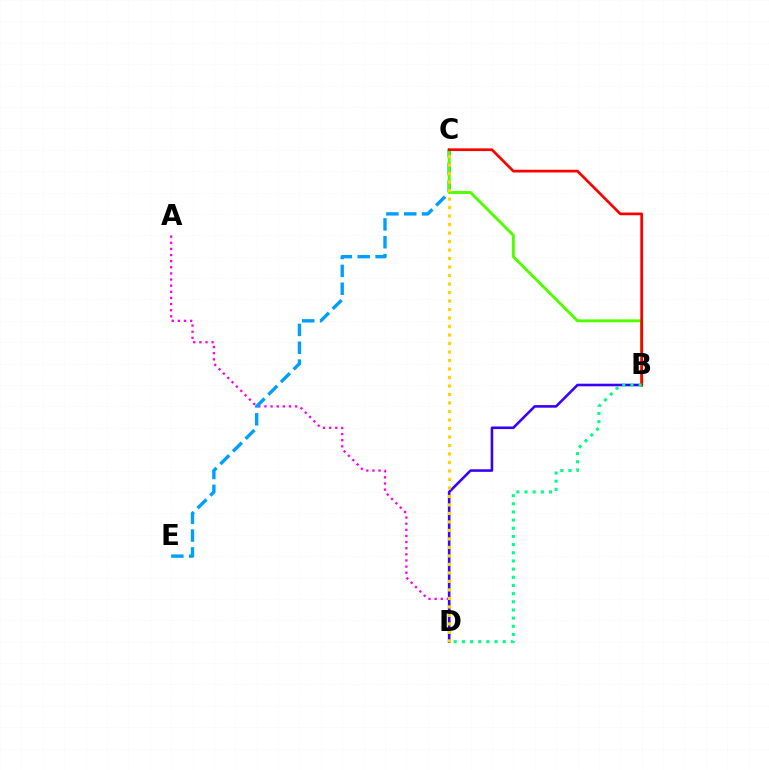{('A', 'D'): [{'color': '#ff00ed', 'line_style': 'dotted', 'thickness': 1.67}], ('B', 'D'): [{'color': '#3700ff', 'line_style': 'solid', 'thickness': 1.86}, {'color': '#00ff86', 'line_style': 'dotted', 'thickness': 2.22}], ('C', 'E'): [{'color': '#009eff', 'line_style': 'dashed', 'thickness': 2.43}], ('B', 'C'): [{'color': '#4fff00', 'line_style': 'solid', 'thickness': 2.1}, {'color': '#ff0000', 'line_style': 'solid', 'thickness': 1.95}], ('C', 'D'): [{'color': '#ffd500', 'line_style': 'dotted', 'thickness': 2.31}]}